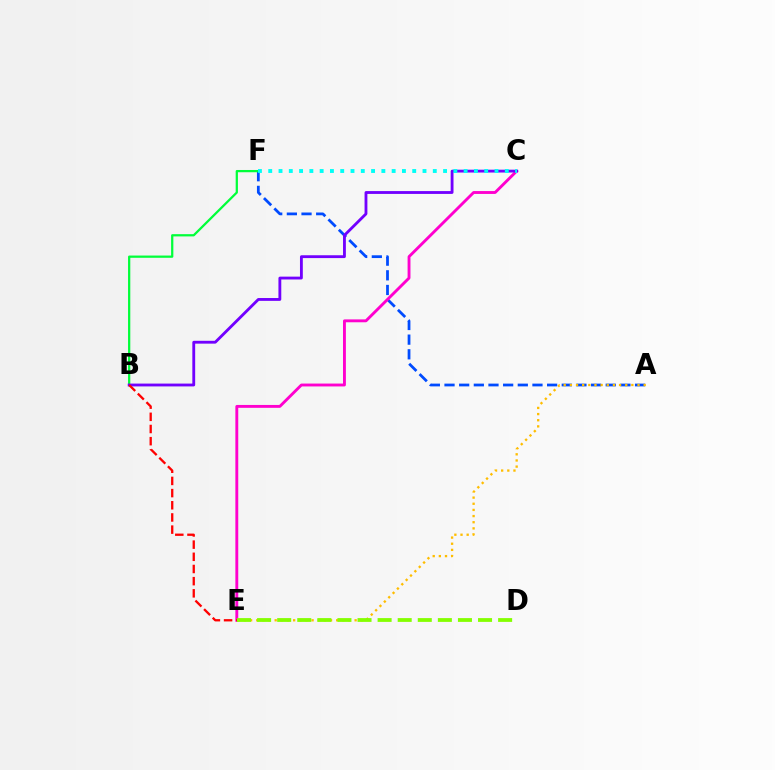{('A', 'F'): [{'color': '#004bff', 'line_style': 'dashed', 'thickness': 1.99}], ('B', 'F'): [{'color': '#00ff39', 'line_style': 'solid', 'thickness': 1.62}], ('C', 'E'): [{'color': '#ff00cf', 'line_style': 'solid', 'thickness': 2.07}], ('B', 'C'): [{'color': '#7200ff', 'line_style': 'solid', 'thickness': 2.04}], ('A', 'E'): [{'color': '#ffbd00', 'line_style': 'dotted', 'thickness': 1.67}], ('B', 'E'): [{'color': '#ff0000', 'line_style': 'dashed', 'thickness': 1.65}], ('D', 'E'): [{'color': '#84ff00', 'line_style': 'dashed', 'thickness': 2.73}], ('C', 'F'): [{'color': '#00fff6', 'line_style': 'dotted', 'thickness': 2.79}]}